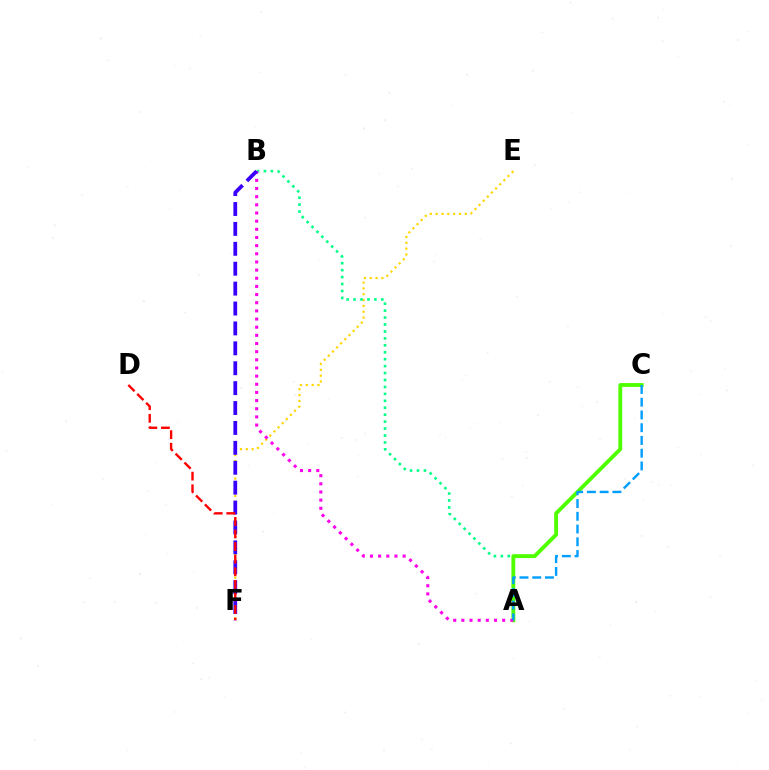{('E', 'F'): [{'color': '#ffd500', 'line_style': 'dotted', 'thickness': 1.58}], ('A', 'B'): [{'color': '#00ff86', 'line_style': 'dotted', 'thickness': 1.89}, {'color': '#ff00ed', 'line_style': 'dotted', 'thickness': 2.22}], ('A', 'C'): [{'color': '#4fff00', 'line_style': 'solid', 'thickness': 2.78}, {'color': '#009eff', 'line_style': 'dashed', 'thickness': 1.73}], ('B', 'F'): [{'color': '#3700ff', 'line_style': 'dashed', 'thickness': 2.7}], ('D', 'F'): [{'color': '#ff0000', 'line_style': 'dashed', 'thickness': 1.71}]}